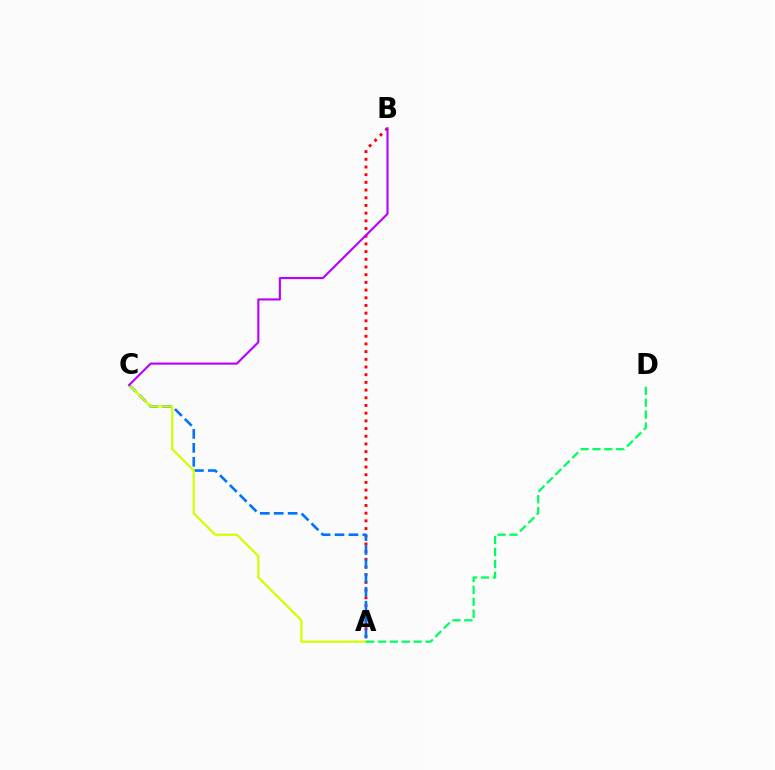{('A', 'B'): [{'color': '#ff0000', 'line_style': 'dotted', 'thickness': 2.09}], ('A', 'C'): [{'color': '#0074ff', 'line_style': 'dashed', 'thickness': 1.89}, {'color': '#d1ff00', 'line_style': 'solid', 'thickness': 1.61}], ('A', 'D'): [{'color': '#00ff5c', 'line_style': 'dashed', 'thickness': 1.62}], ('B', 'C'): [{'color': '#b900ff', 'line_style': 'solid', 'thickness': 1.53}]}